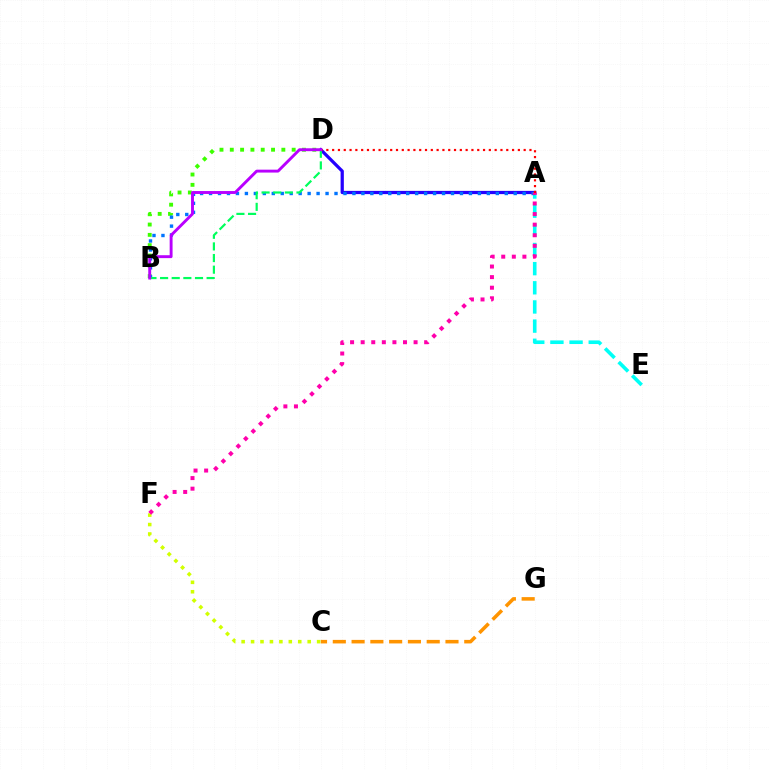{('C', 'F'): [{'color': '#d1ff00', 'line_style': 'dotted', 'thickness': 2.56}], ('A', 'D'): [{'color': '#2500ff', 'line_style': 'solid', 'thickness': 2.33}, {'color': '#ff0000', 'line_style': 'dotted', 'thickness': 1.58}], ('A', 'E'): [{'color': '#00fff6', 'line_style': 'dashed', 'thickness': 2.6}], ('B', 'D'): [{'color': '#3dff00', 'line_style': 'dotted', 'thickness': 2.8}, {'color': '#00ff5c', 'line_style': 'dashed', 'thickness': 1.58}, {'color': '#b900ff', 'line_style': 'solid', 'thickness': 2.09}], ('A', 'B'): [{'color': '#0074ff', 'line_style': 'dotted', 'thickness': 2.43}], ('A', 'F'): [{'color': '#ff00ac', 'line_style': 'dotted', 'thickness': 2.88}], ('C', 'G'): [{'color': '#ff9400', 'line_style': 'dashed', 'thickness': 2.55}]}